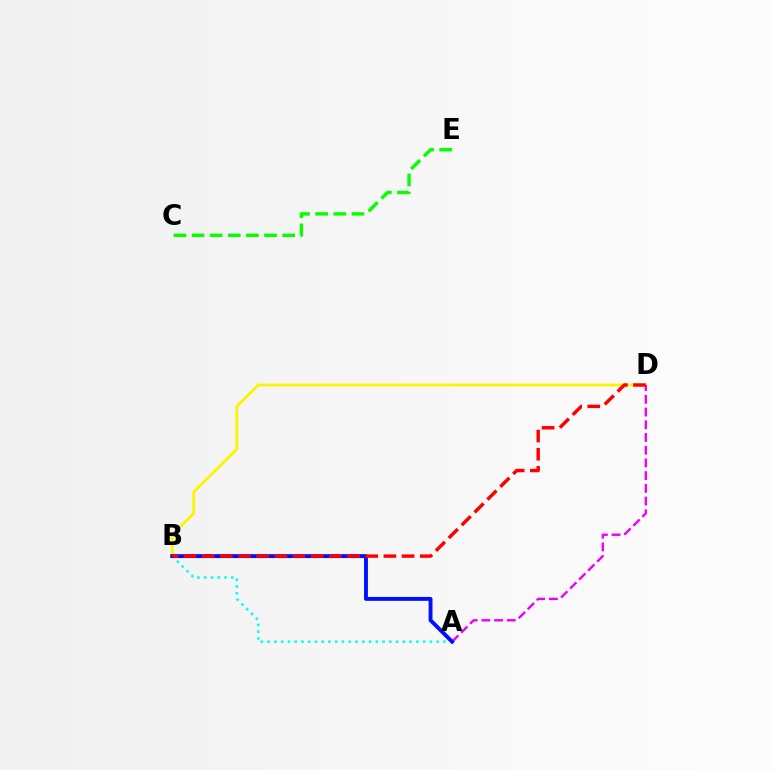{('B', 'D'): [{'color': '#fcf500', 'line_style': 'solid', 'thickness': 2.02}, {'color': '#ff0000', 'line_style': 'dashed', 'thickness': 2.47}], ('A', 'B'): [{'color': '#00fff6', 'line_style': 'dotted', 'thickness': 1.84}, {'color': '#0010ff', 'line_style': 'solid', 'thickness': 2.8}], ('A', 'D'): [{'color': '#ee00ff', 'line_style': 'dashed', 'thickness': 1.73}], ('C', 'E'): [{'color': '#08ff00', 'line_style': 'dashed', 'thickness': 2.46}]}